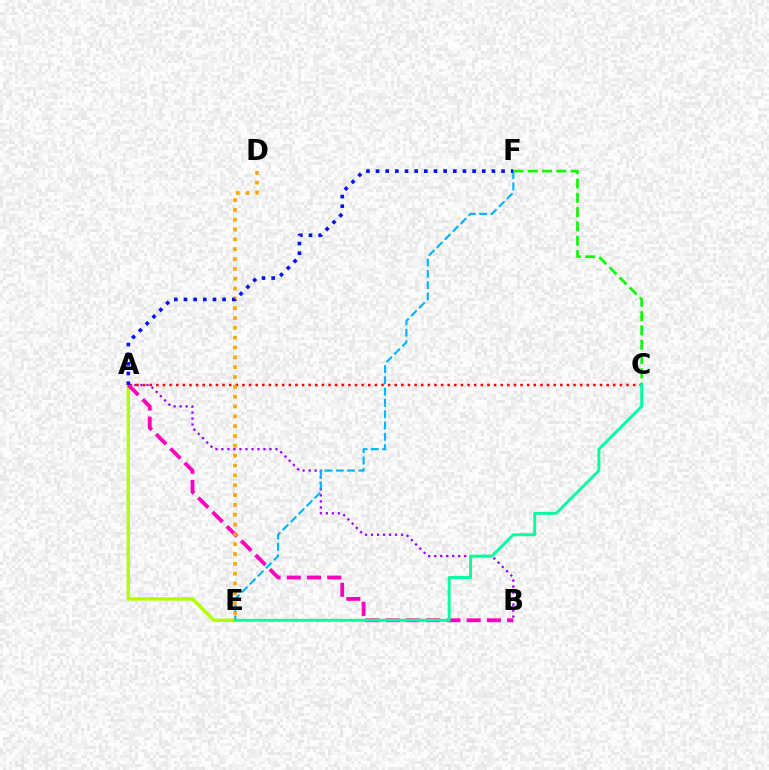{('A', 'B'): [{'color': '#9b00ff', 'line_style': 'dotted', 'thickness': 1.63}, {'color': '#ff00bd', 'line_style': 'dashed', 'thickness': 2.75}], ('A', 'C'): [{'color': '#ff0000', 'line_style': 'dotted', 'thickness': 1.8}], ('A', 'E'): [{'color': '#b3ff00', 'line_style': 'solid', 'thickness': 2.47}], ('E', 'F'): [{'color': '#00b5ff', 'line_style': 'dashed', 'thickness': 1.53}], ('D', 'E'): [{'color': '#ffa500', 'line_style': 'dotted', 'thickness': 2.67}], ('A', 'F'): [{'color': '#0010ff', 'line_style': 'dotted', 'thickness': 2.62}], ('C', 'F'): [{'color': '#08ff00', 'line_style': 'dashed', 'thickness': 1.94}], ('C', 'E'): [{'color': '#00ff9d', 'line_style': 'solid', 'thickness': 2.09}]}